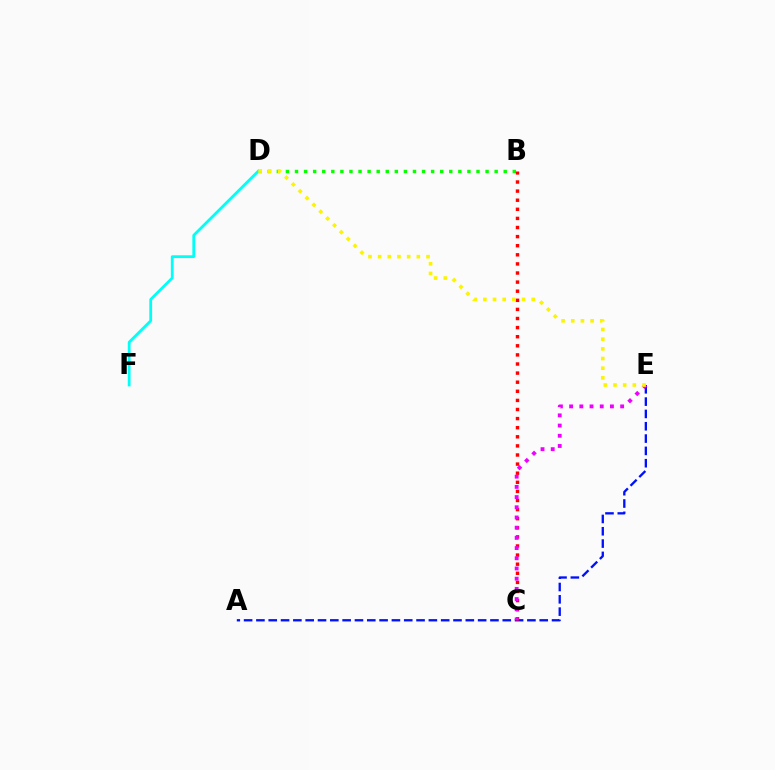{('B', 'D'): [{'color': '#08ff00', 'line_style': 'dotted', 'thickness': 2.47}], ('A', 'E'): [{'color': '#0010ff', 'line_style': 'dashed', 'thickness': 1.67}], ('B', 'C'): [{'color': '#ff0000', 'line_style': 'dotted', 'thickness': 2.47}], ('C', 'E'): [{'color': '#ee00ff', 'line_style': 'dotted', 'thickness': 2.77}], ('D', 'F'): [{'color': '#00fff6', 'line_style': 'solid', 'thickness': 2.01}], ('D', 'E'): [{'color': '#fcf500', 'line_style': 'dotted', 'thickness': 2.63}]}